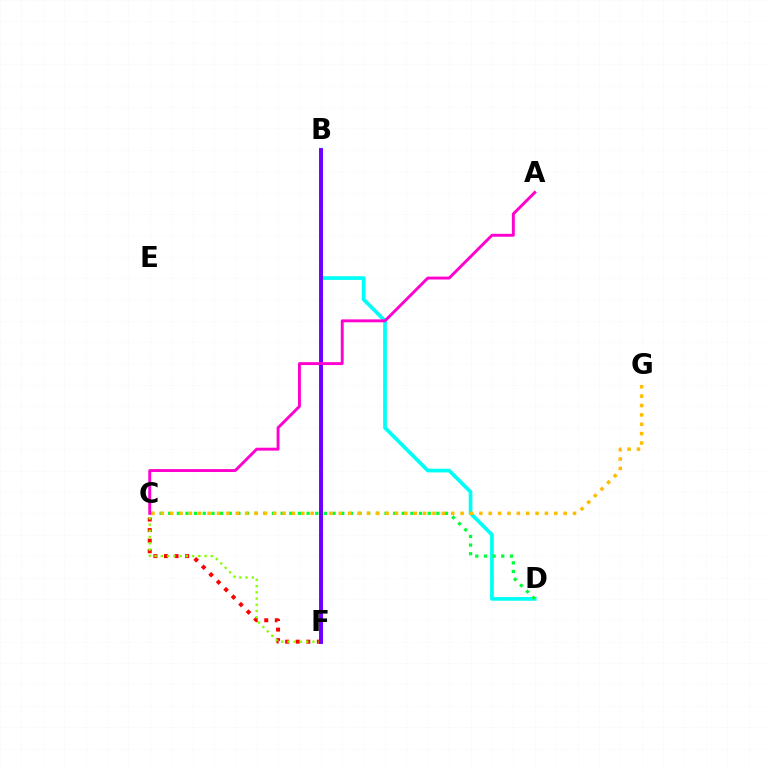{('B', 'D'): [{'color': '#00fff6', 'line_style': 'solid', 'thickness': 2.67}], ('C', 'F'): [{'color': '#ff0000', 'line_style': 'dotted', 'thickness': 2.87}, {'color': '#84ff00', 'line_style': 'dotted', 'thickness': 1.69}], ('C', 'D'): [{'color': '#00ff39', 'line_style': 'dotted', 'thickness': 2.35}], ('B', 'F'): [{'color': '#004bff', 'line_style': 'dashed', 'thickness': 1.98}, {'color': '#7200ff', 'line_style': 'solid', 'thickness': 2.83}], ('C', 'G'): [{'color': '#ffbd00', 'line_style': 'dotted', 'thickness': 2.55}], ('A', 'C'): [{'color': '#ff00cf', 'line_style': 'solid', 'thickness': 2.1}]}